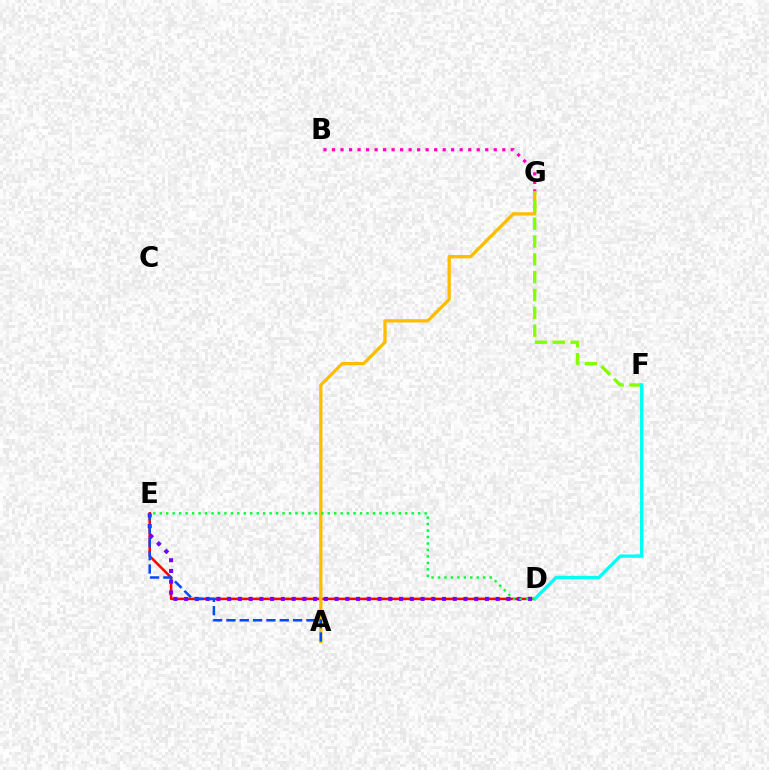{('D', 'E'): [{'color': '#ff0000', 'line_style': 'solid', 'thickness': 1.83}, {'color': '#7200ff', 'line_style': 'dotted', 'thickness': 2.92}, {'color': '#00ff39', 'line_style': 'dotted', 'thickness': 1.76}], ('B', 'G'): [{'color': '#ff00cf', 'line_style': 'dotted', 'thickness': 2.31}], ('A', 'G'): [{'color': '#ffbd00', 'line_style': 'solid', 'thickness': 2.36}], ('F', 'G'): [{'color': '#84ff00', 'line_style': 'dashed', 'thickness': 2.42}], ('A', 'E'): [{'color': '#004bff', 'line_style': 'dashed', 'thickness': 1.81}], ('D', 'F'): [{'color': '#00fff6', 'line_style': 'solid', 'thickness': 2.38}]}